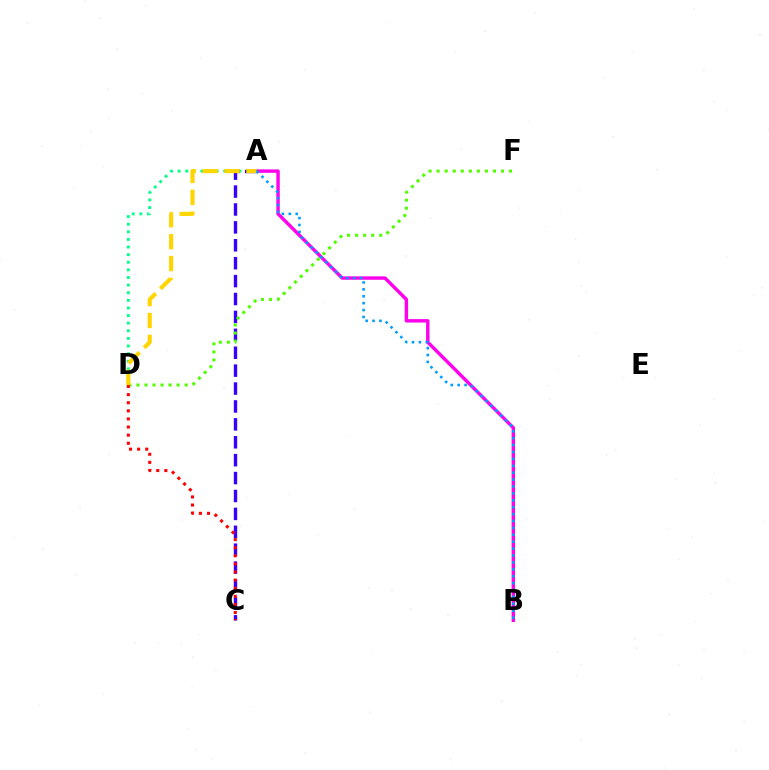{('A', 'D'): [{'color': '#00ff86', 'line_style': 'dotted', 'thickness': 2.07}, {'color': '#ffd500', 'line_style': 'dashed', 'thickness': 2.98}], ('A', 'B'): [{'color': '#ff00ed', 'line_style': 'solid', 'thickness': 2.46}, {'color': '#009eff', 'line_style': 'dotted', 'thickness': 1.87}], ('A', 'C'): [{'color': '#3700ff', 'line_style': 'dashed', 'thickness': 2.43}], ('D', 'F'): [{'color': '#4fff00', 'line_style': 'dotted', 'thickness': 2.19}], ('C', 'D'): [{'color': '#ff0000', 'line_style': 'dotted', 'thickness': 2.2}]}